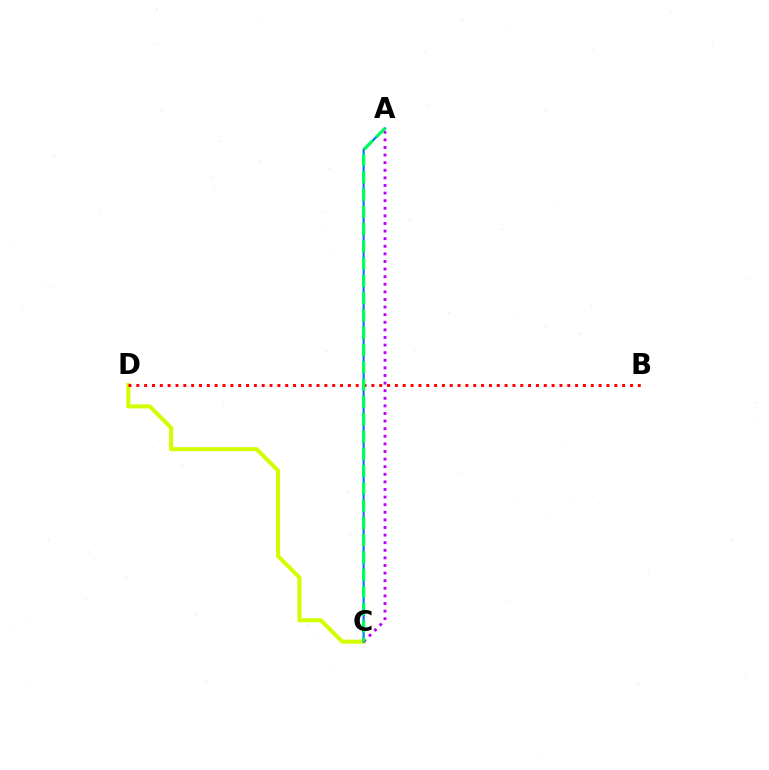{('C', 'D'): [{'color': '#d1ff00', 'line_style': 'solid', 'thickness': 2.9}], ('A', 'C'): [{'color': '#0074ff', 'line_style': 'solid', 'thickness': 1.54}, {'color': '#b900ff', 'line_style': 'dotted', 'thickness': 2.07}, {'color': '#00ff5c', 'line_style': 'dashed', 'thickness': 2.35}], ('B', 'D'): [{'color': '#ff0000', 'line_style': 'dotted', 'thickness': 2.13}]}